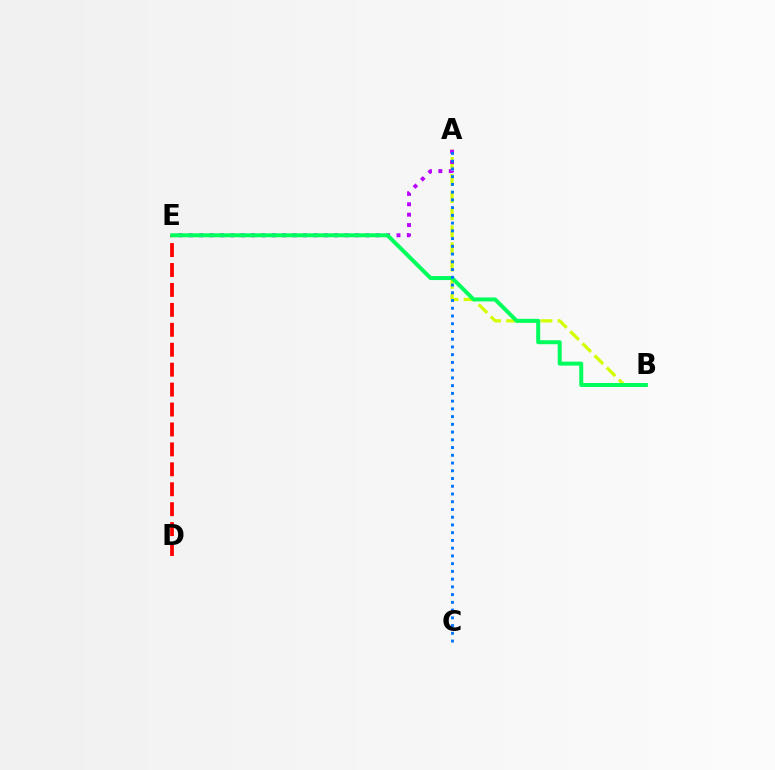{('A', 'B'): [{'color': '#d1ff00', 'line_style': 'dashed', 'thickness': 2.33}], ('D', 'E'): [{'color': '#ff0000', 'line_style': 'dashed', 'thickness': 2.71}], ('A', 'E'): [{'color': '#b900ff', 'line_style': 'dotted', 'thickness': 2.82}], ('B', 'E'): [{'color': '#00ff5c', 'line_style': 'solid', 'thickness': 2.87}], ('A', 'C'): [{'color': '#0074ff', 'line_style': 'dotted', 'thickness': 2.1}]}